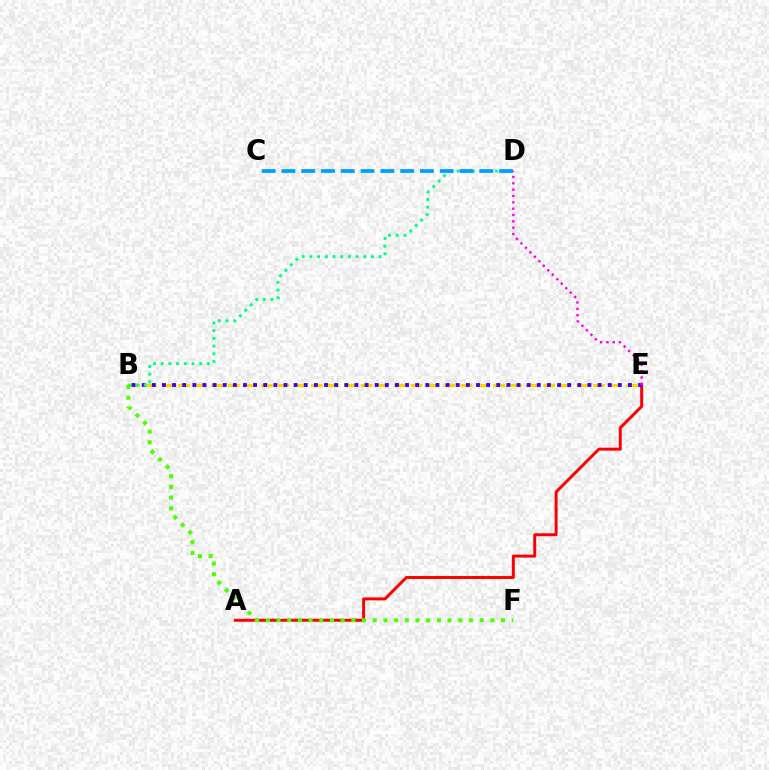{('A', 'E'): [{'color': '#ff0000', 'line_style': 'solid', 'thickness': 2.13}], ('B', 'E'): [{'color': '#ffd500', 'line_style': 'dashed', 'thickness': 2.25}, {'color': '#3700ff', 'line_style': 'dotted', 'thickness': 2.75}], ('B', 'D'): [{'color': '#00ff86', 'line_style': 'dotted', 'thickness': 2.09}], ('B', 'F'): [{'color': '#4fff00', 'line_style': 'dotted', 'thickness': 2.91}], ('C', 'D'): [{'color': '#009eff', 'line_style': 'dashed', 'thickness': 2.69}], ('D', 'E'): [{'color': '#ff00ed', 'line_style': 'dotted', 'thickness': 1.72}]}